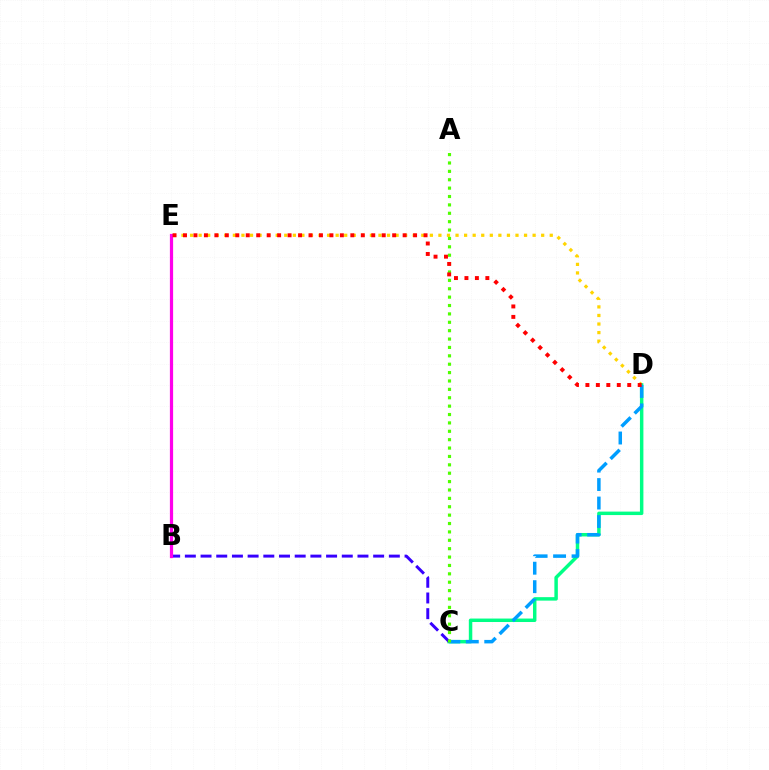{('D', 'E'): [{'color': '#ffd500', 'line_style': 'dotted', 'thickness': 2.33}, {'color': '#ff0000', 'line_style': 'dotted', 'thickness': 2.84}], ('C', 'D'): [{'color': '#00ff86', 'line_style': 'solid', 'thickness': 2.5}, {'color': '#009eff', 'line_style': 'dashed', 'thickness': 2.51}], ('B', 'C'): [{'color': '#3700ff', 'line_style': 'dashed', 'thickness': 2.13}], ('B', 'E'): [{'color': '#ff00ed', 'line_style': 'solid', 'thickness': 2.32}], ('A', 'C'): [{'color': '#4fff00', 'line_style': 'dotted', 'thickness': 2.28}]}